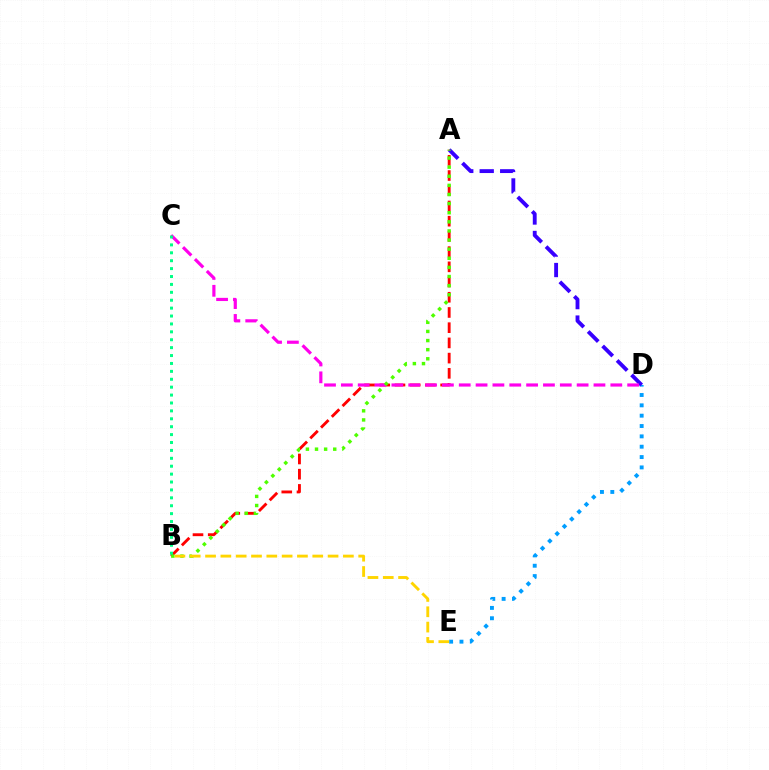{('D', 'E'): [{'color': '#009eff', 'line_style': 'dotted', 'thickness': 2.81}], ('A', 'B'): [{'color': '#ff0000', 'line_style': 'dashed', 'thickness': 2.07}, {'color': '#4fff00', 'line_style': 'dotted', 'thickness': 2.48}], ('A', 'D'): [{'color': '#3700ff', 'line_style': 'dashed', 'thickness': 2.78}], ('C', 'D'): [{'color': '#ff00ed', 'line_style': 'dashed', 'thickness': 2.29}], ('B', 'C'): [{'color': '#00ff86', 'line_style': 'dotted', 'thickness': 2.15}], ('B', 'E'): [{'color': '#ffd500', 'line_style': 'dashed', 'thickness': 2.08}]}